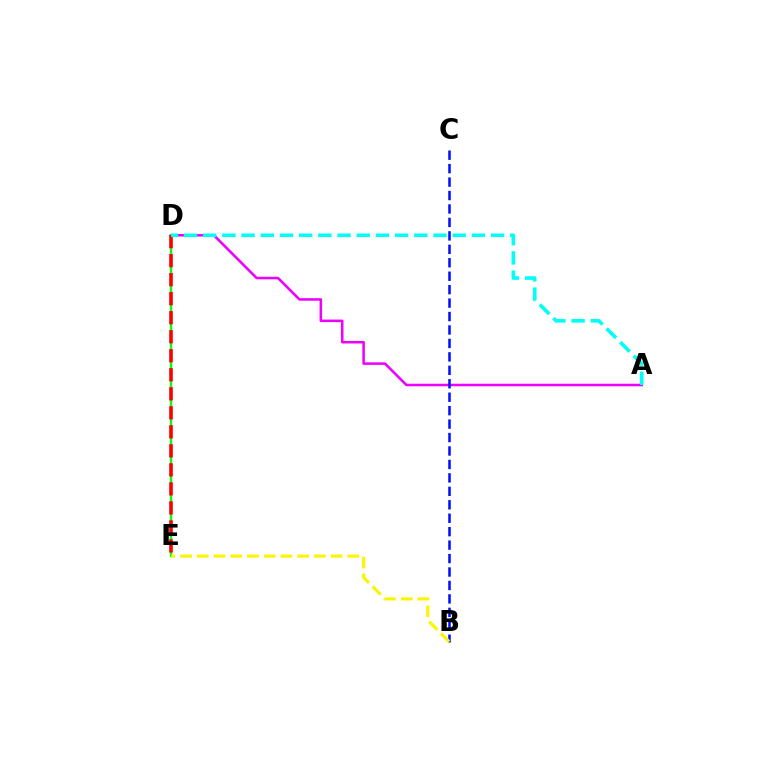{('A', 'D'): [{'color': '#ee00ff', 'line_style': 'solid', 'thickness': 1.83}, {'color': '#00fff6', 'line_style': 'dashed', 'thickness': 2.61}], ('B', 'C'): [{'color': '#0010ff', 'line_style': 'dashed', 'thickness': 1.83}], ('D', 'E'): [{'color': '#08ff00', 'line_style': 'solid', 'thickness': 1.68}, {'color': '#ff0000', 'line_style': 'dashed', 'thickness': 2.58}], ('B', 'E'): [{'color': '#fcf500', 'line_style': 'dashed', 'thickness': 2.27}]}